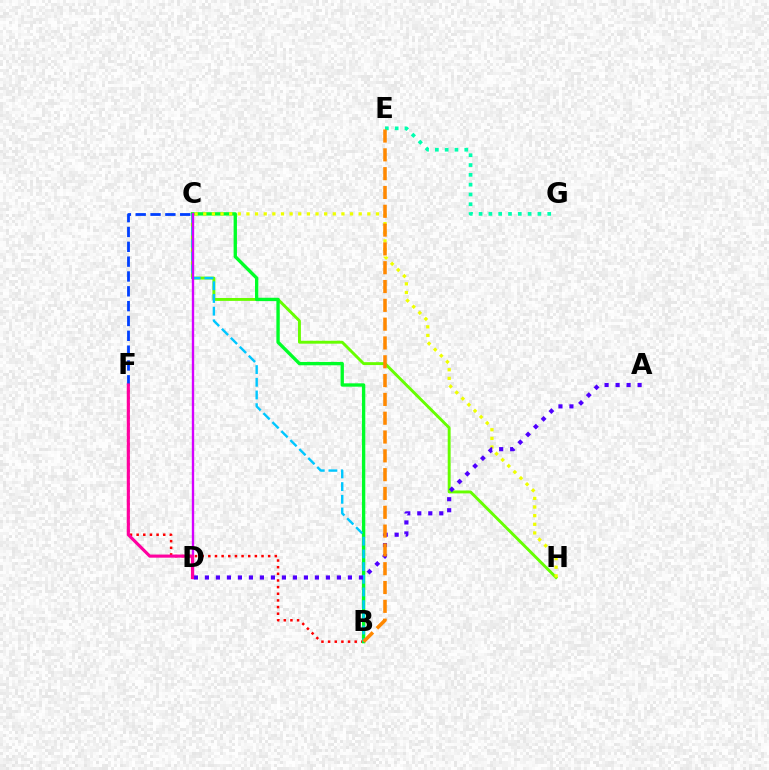{('C', 'H'): [{'color': '#66ff00', 'line_style': 'solid', 'thickness': 2.09}, {'color': '#eeff00', 'line_style': 'dotted', 'thickness': 2.35}], ('E', 'G'): [{'color': '#00ffaf', 'line_style': 'dotted', 'thickness': 2.66}], ('B', 'F'): [{'color': '#ff0000', 'line_style': 'dotted', 'thickness': 1.81}], ('B', 'C'): [{'color': '#00ff27', 'line_style': 'solid', 'thickness': 2.41}, {'color': '#00c7ff', 'line_style': 'dashed', 'thickness': 1.72}], ('C', 'D'): [{'color': '#d600ff', 'line_style': 'solid', 'thickness': 1.7}], ('A', 'D'): [{'color': '#4f00ff', 'line_style': 'dotted', 'thickness': 2.99}], ('C', 'F'): [{'color': '#003fff', 'line_style': 'dashed', 'thickness': 2.02}], ('B', 'E'): [{'color': '#ff8800', 'line_style': 'dashed', 'thickness': 2.56}], ('D', 'F'): [{'color': '#ff00a0', 'line_style': 'solid', 'thickness': 2.24}]}